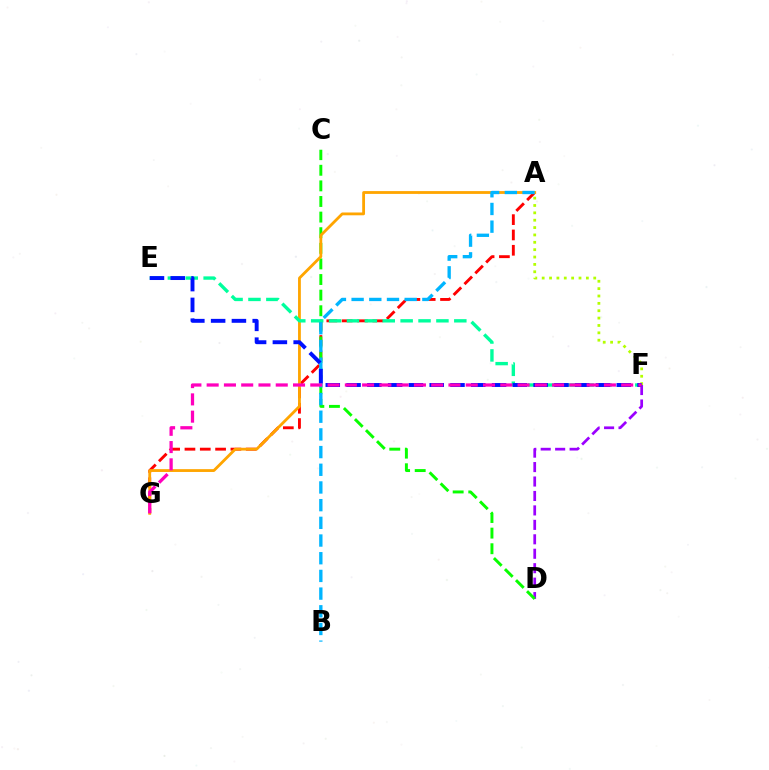{('D', 'F'): [{'color': '#9b00ff', 'line_style': 'dashed', 'thickness': 1.96}], ('A', 'G'): [{'color': '#ff0000', 'line_style': 'dashed', 'thickness': 2.08}, {'color': '#ffa500', 'line_style': 'solid', 'thickness': 2.02}], ('A', 'F'): [{'color': '#b3ff00', 'line_style': 'dotted', 'thickness': 2.0}], ('C', 'D'): [{'color': '#08ff00', 'line_style': 'dashed', 'thickness': 2.12}], ('E', 'F'): [{'color': '#00ff9d', 'line_style': 'dashed', 'thickness': 2.43}, {'color': '#0010ff', 'line_style': 'dashed', 'thickness': 2.82}], ('A', 'B'): [{'color': '#00b5ff', 'line_style': 'dashed', 'thickness': 2.4}], ('F', 'G'): [{'color': '#ff00bd', 'line_style': 'dashed', 'thickness': 2.35}]}